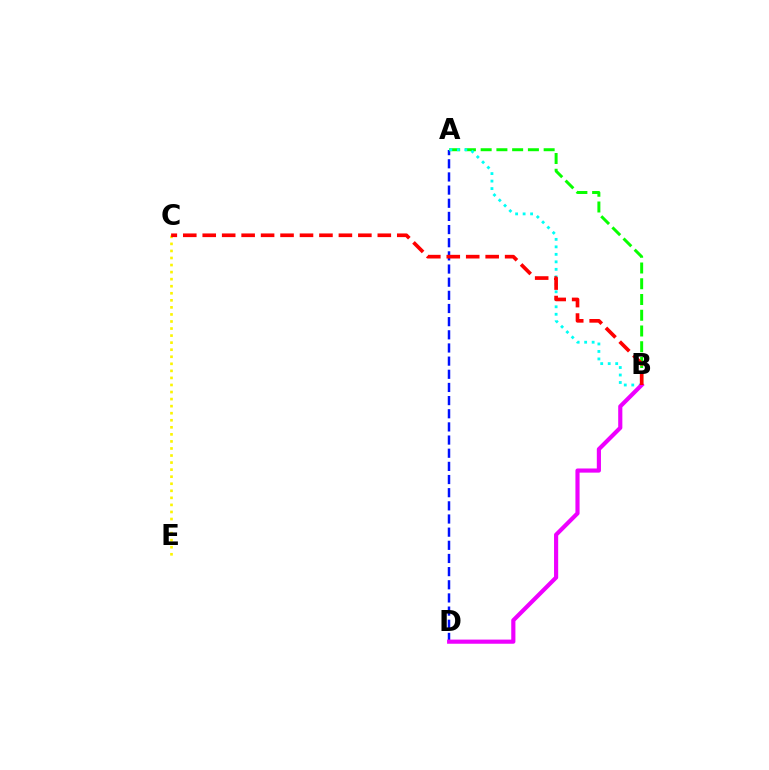{('A', 'D'): [{'color': '#0010ff', 'line_style': 'dashed', 'thickness': 1.79}], ('C', 'E'): [{'color': '#fcf500', 'line_style': 'dotted', 'thickness': 1.92}], ('A', 'B'): [{'color': '#08ff00', 'line_style': 'dashed', 'thickness': 2.14}, {'color': '#00fff6', 'line_style': 'dotted', 'thickness': 2.04}], ('B', 'D'): [{'color': '#ee00ff', 'line_style': 'solid', 'thickness': 2.99}], ('B', 'C'): [{'color': '#ff0000', 'line_style': 'dashed', 'thickness': 2.64}]}